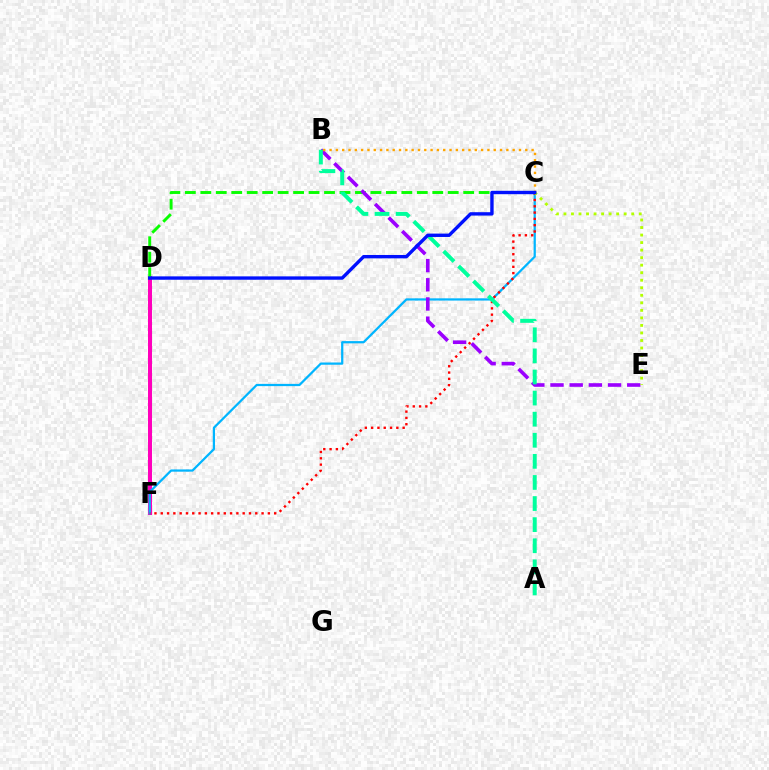{('D', 'F'): [{'color': '#ff00bd', 'line_style': 'solid', 'thickness': 2.89}], ('C', 'F'): [{'color': '#00b5ff', 'line_style': 'solid', 'thickness': 1.61}, {'color': '#ff0000', 'line_style': 'dotted', 'thickness': 1.71}], ('C', 'D'): [{'color': '#08ff00', 'line_style': 'dashed', 'thickness': 2.1}, {'color': '#0010ff', 'line_style': 'solid', 'thickness': 2.43}], ('B', 'E'): [{'color': '#9b00ff', 'line_style': 'dashed', 'thickness': 2.61}], ('A', 'B'): [{'color': '#00ff9d', 'line_style': 'dashed', 'thickness': 2.87}], ('C', 'E'): [{'color': '#b3ff00', 'line_style': 'dotted', 'thickness': 2.05}], ('B', 'C'): [{'color': '#ffa500', 'line_style': 'dotted', 'thickness': 1.72}]}